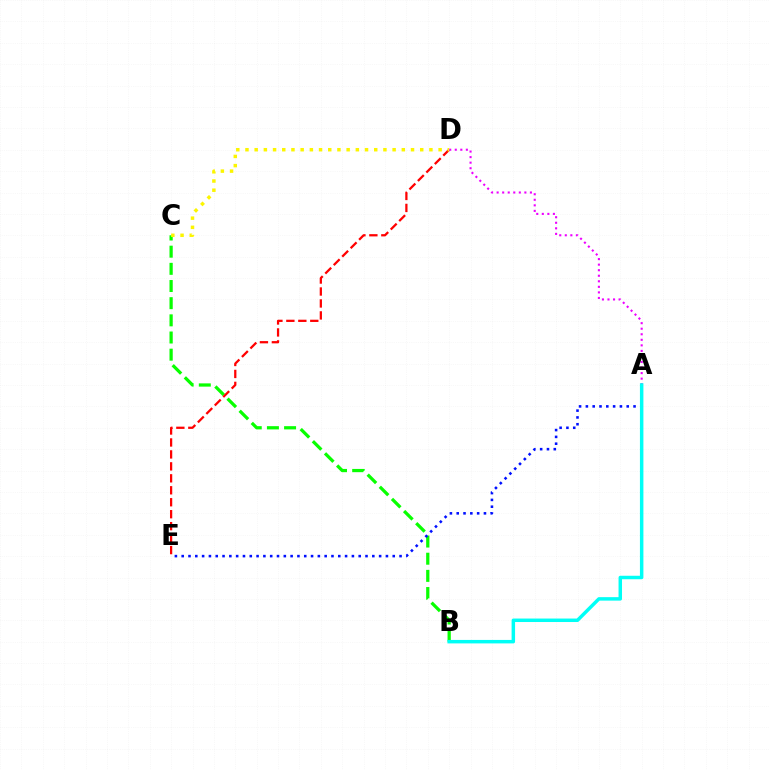{('B', 'C'): [{'color': '#08ff00', 'line_style': 'dashed', 'thickness': 2.33}], ('D', 'E'): [{'color': '#ff0000', 'line_style': 'dashed', 'thickness': 1.62}], ('C', 'D'): [{'color': '#fcf500', 'line_style': 'dotted', 'thickness': 2.5}], ('A', 'E'): [{'color': '#0010ff', 'line_style': 'dotted', 'thickness': 1.85}], ('A', 'D'): [{'color': '#ee00ff', 'line_style': 'dotted', 'thickness': 1.51}], ('A', 'B'): [{'color': '#00fff6', 'line_style': 'solid', 'thickness': 2.5}]}